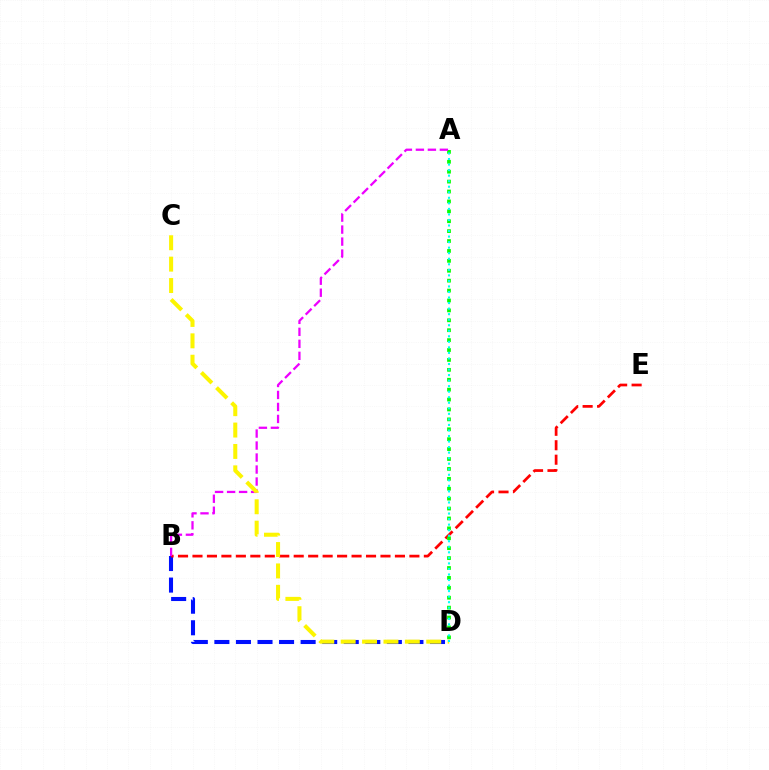{('B', 'D'): [{'color': '#0010ff', 'line_style': 'dashed', 'thickness': 2.93}], ('B', 'E'): [{'color': '#ff0000', 'line_style': 'dashed', 'thickness': 1.96}], ('A', 'D'): [{'color': '#08ff00', 'line_style': 'dotted', 'thickness': 2.69}, {'color': '#00fff6', 'line_style': 'dotted', 'thickness': 1.51}], ('A', 'B'): [{'color': '#ee00ff', 'line_style': 'dashed', 'thickness': 1.63}], ('C', 'D'): [{'color': '#fcf500', 'line_style': 'dashed', 'thickness': 2.91}]}